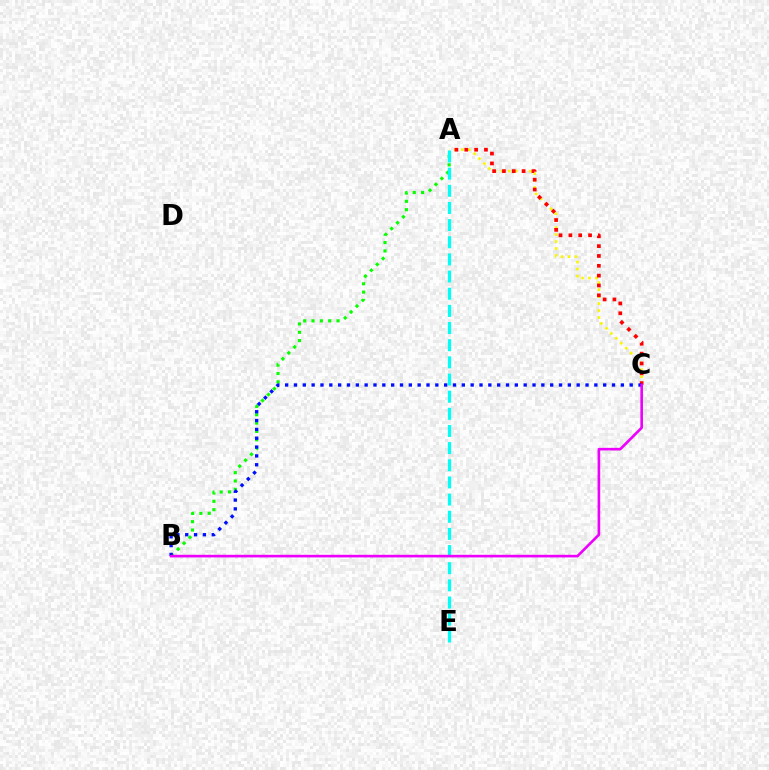{('A', 'C'): [{'color': '#fcf500', 'line_style': 'dotted', 'thickness': 1.9}, {'color': '#ff0000', 'line_style': 'dotted', 'thickness': 2.67}], ('A', 'B'): [{'color': '#08ff00', 'line_style': 'dotted', 'thickness': 2.27}], ('B', 'C'): [{'color': '#0010ff', 'line_style': 'dotted', 'thickness': 2.4}, {'color': '#ee00ff', 'line_style': 'solid', 'thickness': 1.89}], ('A', 'E'): [{'color': '#00fff6', 'line_style': 'dashed', 'thickness': 2.33}]}